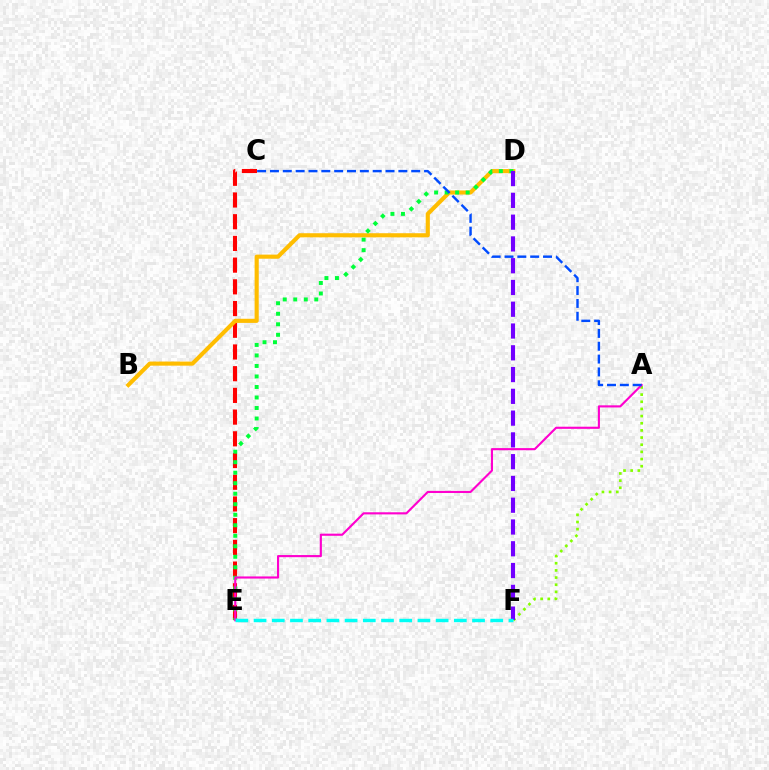{('C', 'E'): [{'color': '#ff0000', 'line_style': 'dashed', 'thickness': 2.95}], ('A', 'F'): [{'color': '#84ff00', 'line_style': 'dotted', 'thickness': 1.95}], ('B', 'D'): [{'color': '#ffbd00', 'line_style': 'solid', 'thickness': 2.96}], ('D', 'E'): [{'color': '#00ff39', 'line_style': 'dotted', 'thickness': 2.86}], ('A', 'E'): [{'color': '#ff00cf', 'line_style': 'solid', 'thickness': 1.54}], ('A', 'C'): [{'color': '#004bff', 'line_style': 'dashed', 'thickness': 1.74}], ('D', 'F'): [{'color': '#7200ff', 'line_style': 'dashed', 'thickness': 2.96}], ('E', 'F'): [{'color': '#00fff6', 'line_style': 'dashed', 'thickness': 2.47}]}